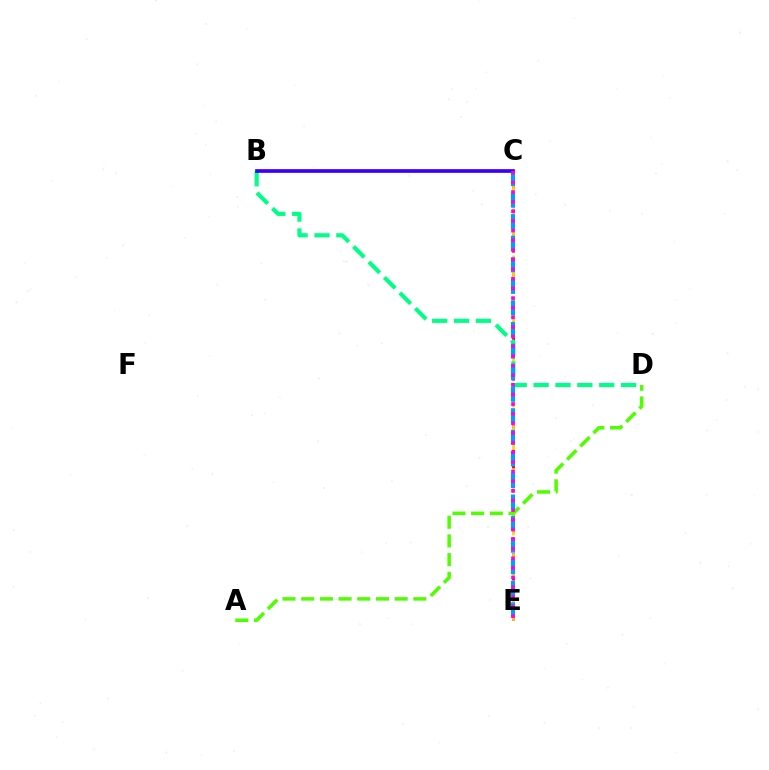{('C', 'E'): [{'color': '#ff0000', 'line_style': 'dotted', 'thickness': 2.17}, {'color': '#ffd500', 'line_style': 'dashed', 'thickness': 1.93}, {'color': '#009eff', 'line_style': 'dashed', 'thickness': 2.93}, {'color': '#ff00ed', 'line_style': 'dotted', 'thickness': 2.62}], ('B', 'D'): [{'color': '#00ff86', 'line_style': 'dashed', 'thickness': 2.97}], ('A', 'D'): [{'color': '#4fff00', 'line_style': 'dashed', 'thickness': 2.54}], ('B', 'C'): [{'color': '#3700ff', 'line_style': 'solid', 'thickness': 2.67}]}